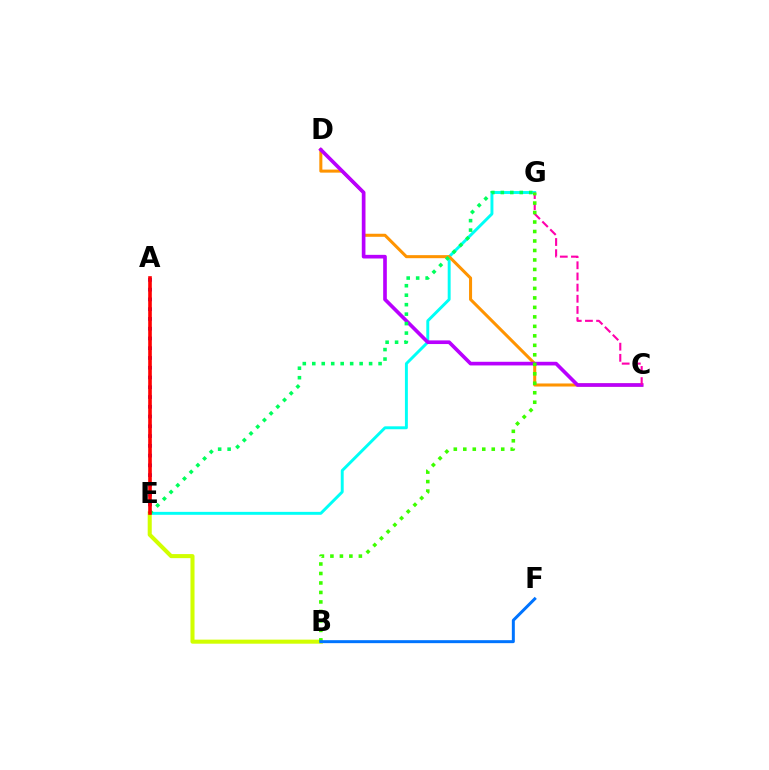{('E', 'G'): [{'color': '#00fff6', 'line_style': 'solid', 'thickness': 2.11}, {'color': '#00ff5c', 'line_style': 'dotted', 'thickness': 2.57}], ('B', 'E'): [{'color': '#d1ff00', 'line_style': 'solid', 'thickness': 2.92}], ('A', 'E'): [{'color': '#2500ff', 'line_style': 'dotted', 'thickness': 2.65}, {'color': '#ff0000', 'line_style': 'solid', 'thickness': 2.61}], ('C', 'D'): [{'color': '#ff9400', 'line_style': 'solid', 'thickness': 2.19}, {'color': '#b900ff', 'line_style': 'solid', 'thickness': 2.63}], ('C', 'G'): [{'color': '#ff00ac', 'line_style': 'dashed', 'thickness': 1.52}], ('B', 'G'): [{'color': '#3dff00', 'line_style': 'dotted', 'thickness': 2.58}], ('B', 'F'): [{'color': '#0074ff', 'line_style': 'solid', 'thickness': 2.15}]}